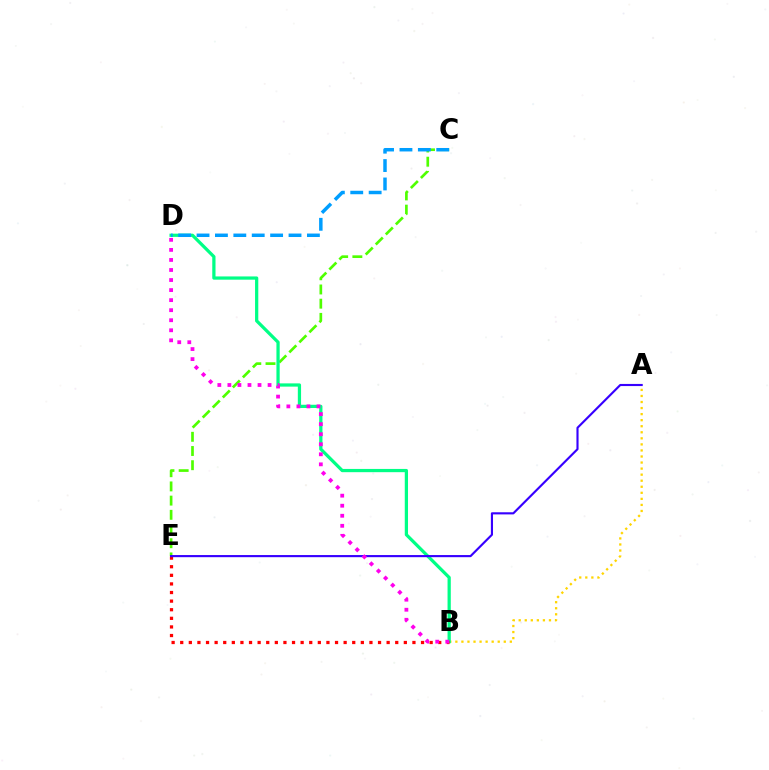{('C', 'E'): [{'color': '#4fff00', 'line_style': 'dashed', 'thickness': 1.93}], ('A', 'B'): [{'color': '#ffd500', 'line_style': 'dotted', 'thickness': 1.64}], ('B', 'D'): [{'color': '#00ff86', 'line_style': 'solid', 'thickness': 2.34}, {'color': '#ff00ed', 'line_style': 'dotted', 'thickness': 2.73}], ('B', 'E'): [{'color': '#ff0000', 'line_style': 'dotted', 'thickness': 2.34}], ('A', 'E'): [{'color': '#3700ff', 'line_style': 'solid', 'thickness': 1.54}], ('C', 'D'): [{'color': '#009eff', 'line_style': 'dashed', 'thickness': 2.5}]}